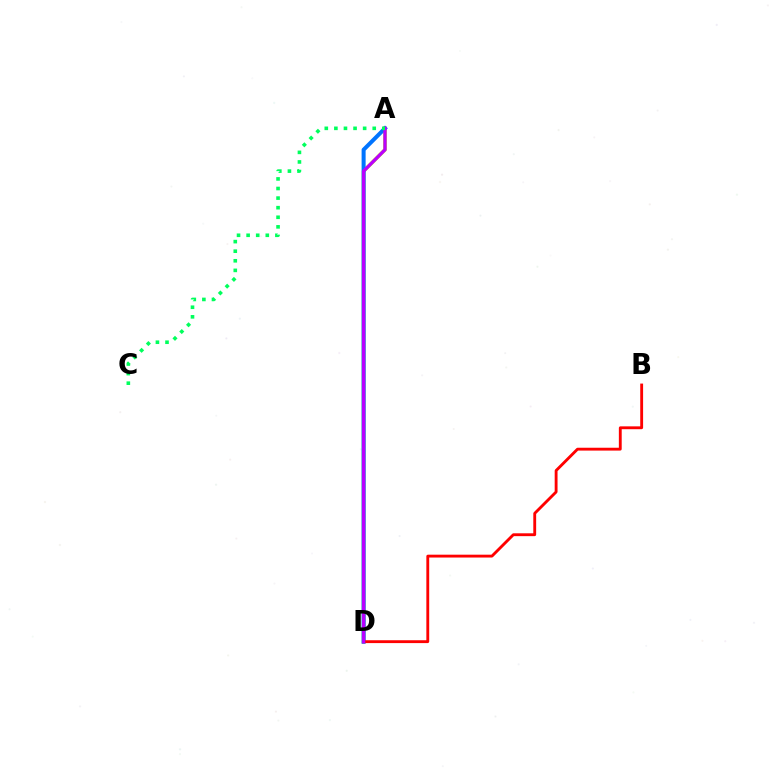{('A', 'D'): [{'color': '#d1ff00', 'line_style': 'solid', 'thickness': 2.62}, {'color': '#0074ff', 'line_style': 'solid', 'thickness': 2.89}, {'color': '#b900ff', 'line_style': 'solid', 'thickness': 2.41}], ('B', 'D'): [{'color': '#ff0000', 'line_style': 'solid', 'thickness': 2.05}], ('A', 'C'): [{'color': '#00ff5c', 'line_style': 'dotted', 'thickness': 2.61}]}